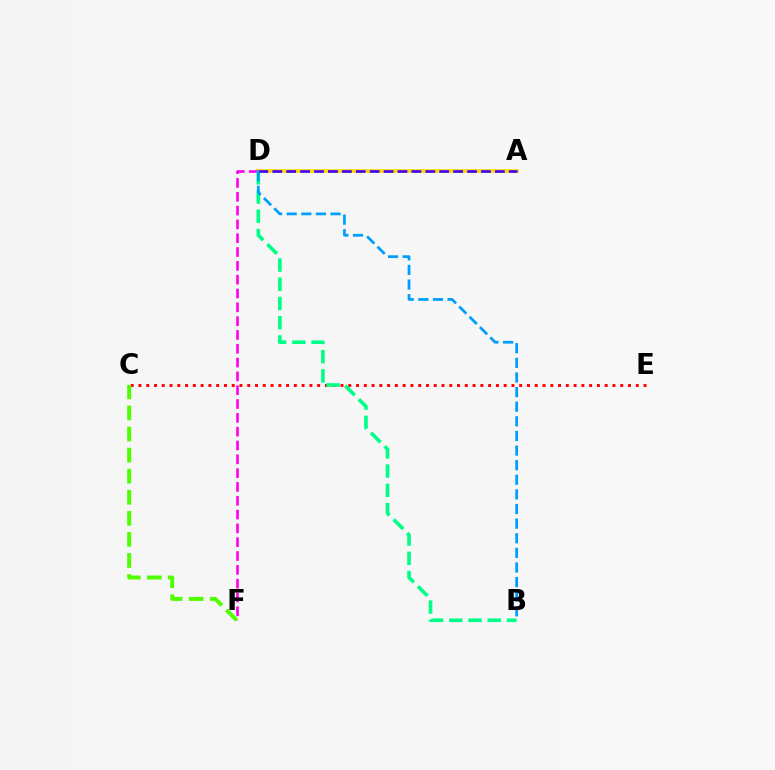{('A', 'D'): [{'color': '#ffd500', 'line_style': 'solid', 'thickness': 2.6}, {'color': '#3700ff', 'line_style': 'dashed', 'thickness': 1.89}], ('D', 'F'): [{'color': '#ff00ed', 'line_style': 'dashed', 'thickness': 1.88}], ('C', 'E'): [{'color': '#ff0000', 'line_style': 'dotted', 'thickness': 2.11}], ('C', 'F'): [{'color': '#4fff00', 'line_style': 'dashed', 'thickness': 2.86}], ('B', 'D'): [{'color': '#00ff86', 'line_style': 'dashed', 'thickness': 2.61}, {'color': '#009eff', 'line_style': 'dashed', 'thickness': 1.99}]}